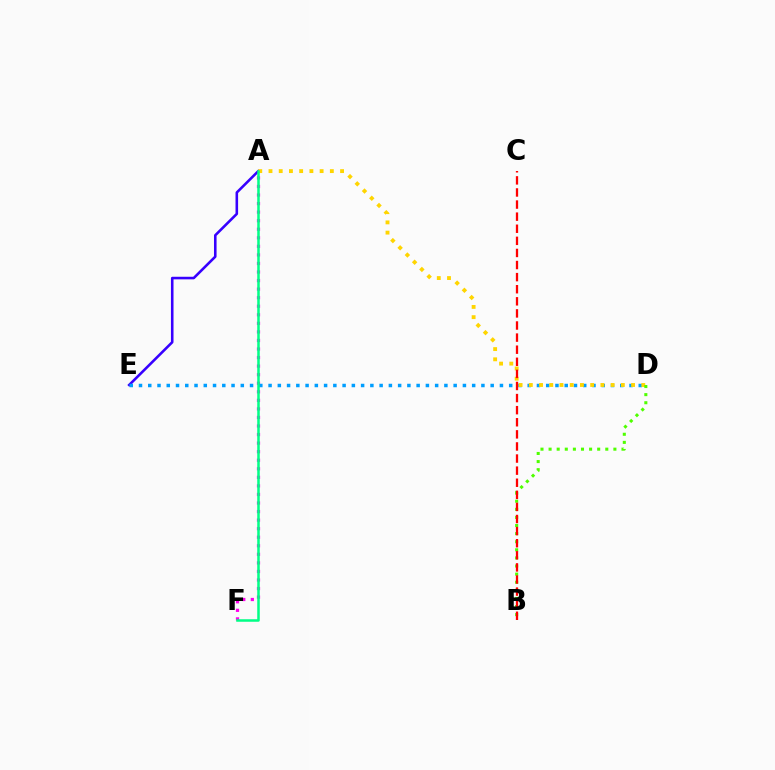{('A', 'F'): [{'color': '#ff00ed', 'line_style': 'dotted', 'thickness': 2.32}, {'color': '#00ff86', 'line_style': 'solid', 'thickness': 1.82}], ('A', 'E'): [{'color': '#3700ff', 'line_style': 'solid', 'thickness': 1.86}], ('D', 'E'): [{'color': '#009eff', 'line_style': 'dotted', 'thickness': 2.51}], ('A', 'D'): [{'color': '#ffd500', 'line_style': 'dotted', 'thickness': 2.78}], ('B', 'D'): [{'color': '#4fff00', 'line_style': 'dotted', 'thickness': 2.2}], ('B', 'C'): [{'color': '#ff0000', 'line_style': 'dashed', 'thickness': 1.64}]}